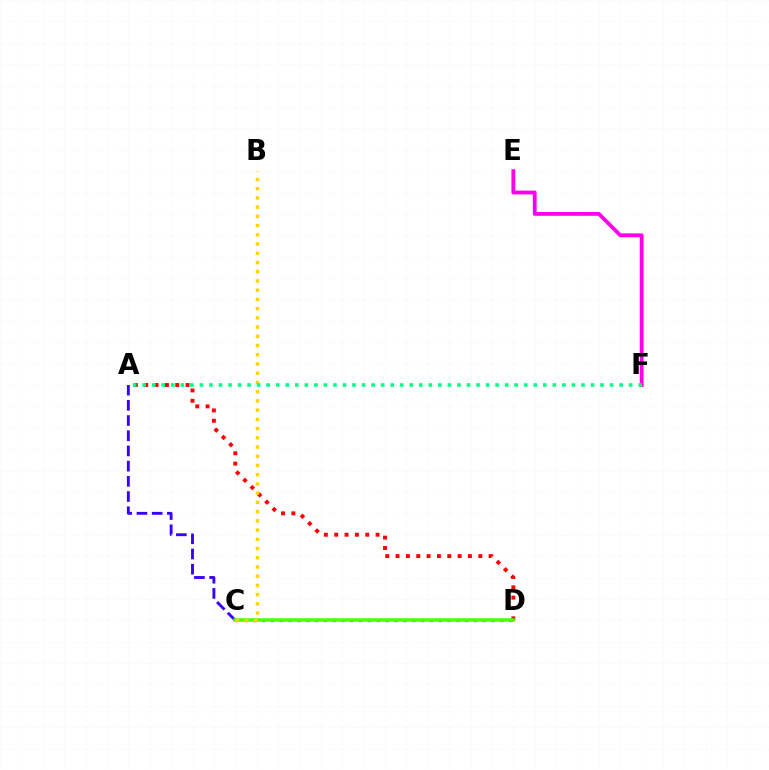{('A', 'C'): [{'color': '#3700ff', 'line_style': 'dashed', 'thickness': 2.07}], ('A', 'D'): [{'color': '#ff0000', 'line_style': 'dotted', 'thickness': 2.81}], ('E', 'F'): [{'color': '#ff00ed', 'line_style': 'solid', 'thickness': 2.75}], ('C', 'D'): [{'color': '#009eff', 'line_style': 'dotted', 'thickness': 2.4}, {'color': '#4fff00', 'line_style': 'solid', 'thickness': 2.55}], ('B', 'C'): [{'color': '#ffd500', 'line_style': 'dotted', 'thickness': 2.51}], ('A', 'F'): [{'color': '#00ff86', 'line_style': 'dotted', 'thickness': 2.59}]}